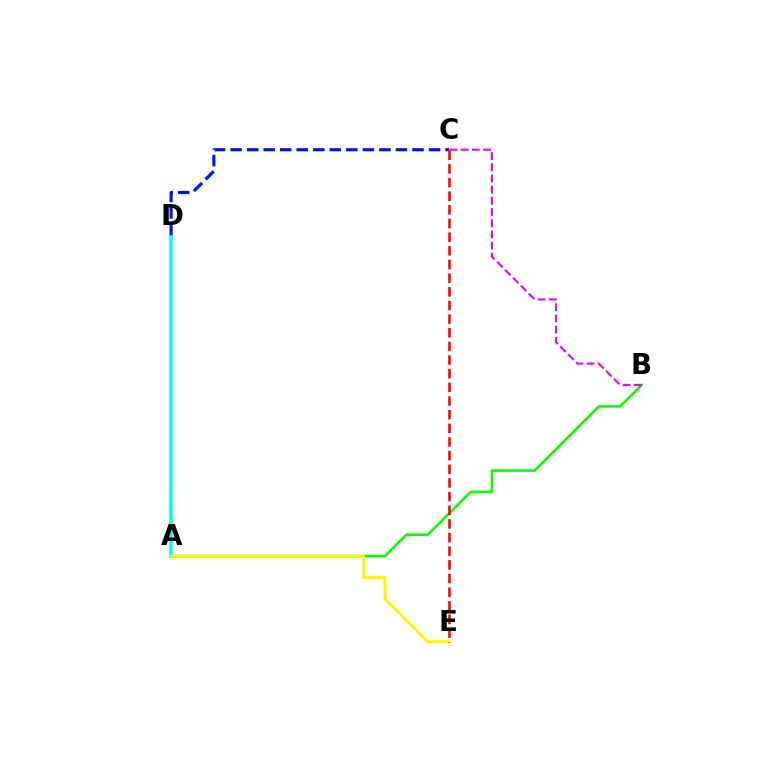{('A', 'B'): [{'color': '#08ff00', 'line_style': 'solid', 'thickness': 1.86}], ('A', 'D'): [{'color': '#00fff6', 'line_style': 'solid', 'thickness': 2.52}], ('B', 'C'): [{'color': '#ee00ff', 'line_style': 'dashed', 'thickness': 1.52}], ('A', 'E'): [{'color': '#fcf500', 'line_style': 'solid', 'thickness': 2.1}], ('C', 'D'): [{'color': '#0010ff', 'line_style': 'dashed', 'thickness': 2.25}], ('C', 'E'): [{'color': '#ff0000', 'line_style': 'dashed', 'thickness': 1.85}]}